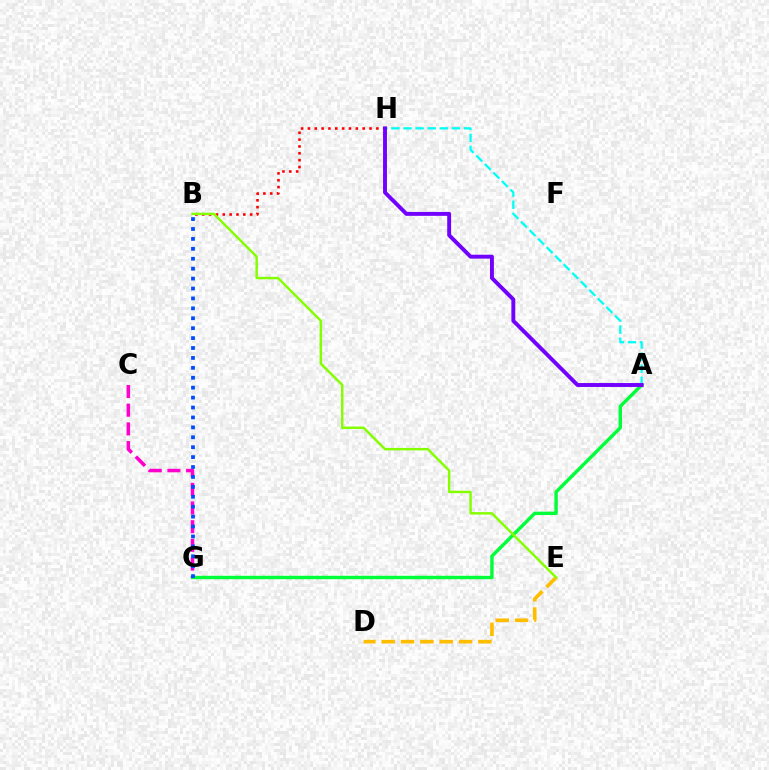{('B', 'H'): [{'color': '#ff0000', 'line_style': 'dotted', 'thickness': 1.86}], ('A', 'G'): [{'color': '#00ff39', 'line_style': 'solid', 'thickness': 2.45}], ('A', 'H'): [{'color': '#00fff6', 'line_style': 'dashed', 'thickness': 1.64}, {'color': '#7200ff', 'line_style': 'solid', 'thickness': 2.81}], ('D', 'E'): [{'color': '#ffbd00', 'line_style': 'dashed', 'thickness': 2.63}], ('C', 'G'): [{'color': '#ff00cf', 'line_style': 'dashed', 'thickness': 2.54}], ('B', 'E'): [{'color': '#84ff00', 'line_style': 'solid', 'thickness': 1.76}], ('B', 'G'): [{'color': '#004bff', 'line_style': 'dotted', 'thickness': 2.69}]}